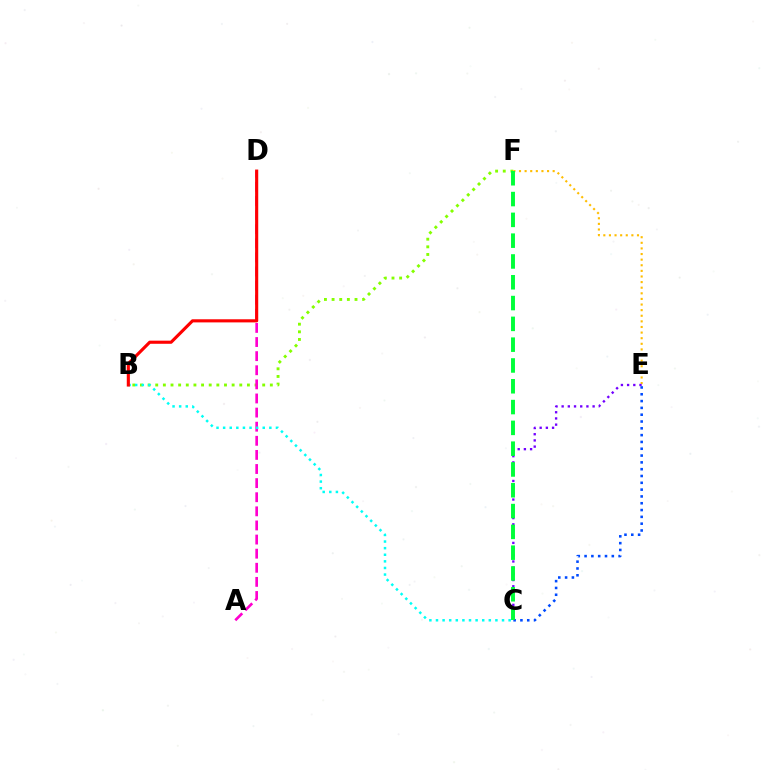{('B', 'F'): [{'color': '#84ff00', 'line_style': 'dotted', 'thickness': 2.08}], ('A', 'D'): [{'color': '#ff00cf', 'line_style': 'dashed', 'thickness': 1.92}], ('E', 'F'): [{'color': '#ffbd00', 'line_style': 'dotted', 'thickness': 1.52}], ('C', 'E'): [{'color': '#7200ff', 'line_style': 'dotted', 'thickness': 1.68}, {'color': '#004bff', 'line_style': 'dotted', 'thickness': 1.85}], ('B', 'C'): [{'color': '#00fff6', 'line_style': 'dotted', 'thickness': 1.79}], ('B', 'D'): [{'color': '#ff0000', 'line_style': 'solid', 'thickness': 2.25}], ('C', 'F'): [{'color': '#00ff39', 'line_style': 'dashed', 'thickness': 2.83}]}